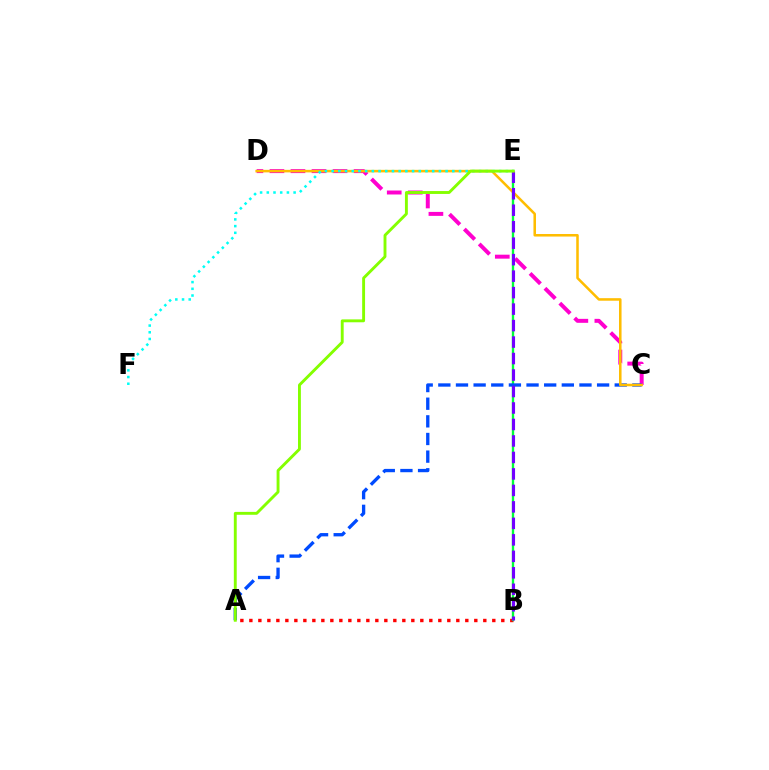{('A', 'B'): [{'color': '#ff0000', 'line_style': 'dotted', 'thickness': 2.44}], ('C', 'D'): [{'color': '#ff00cf', 'line_style': 'dashed', 'thickness': 2.86}, {'color': '#ffbd00', 'line_style': 'solid', 'thickness': 1.83}], ('B', 'E'): [{'color': '#00ff39', 'line_style': 'solid', 'thickness': 1.7}, {'color': '#7200ff', 'line_style': 'dashed', 'thickness': 2.24}], ('A', 'C'): [{'color': '#004bff', 'line_style': 'dashed', 'thickness': 2.4}], ('E', 'F'): [{'color': '#00fff6', 'line_style': 'dotted', 'thickness': 1.82}], ('A', 'E'): [{'color': '#84ff00', 'line_style': 'solid', 'thickness': 2.08}]}